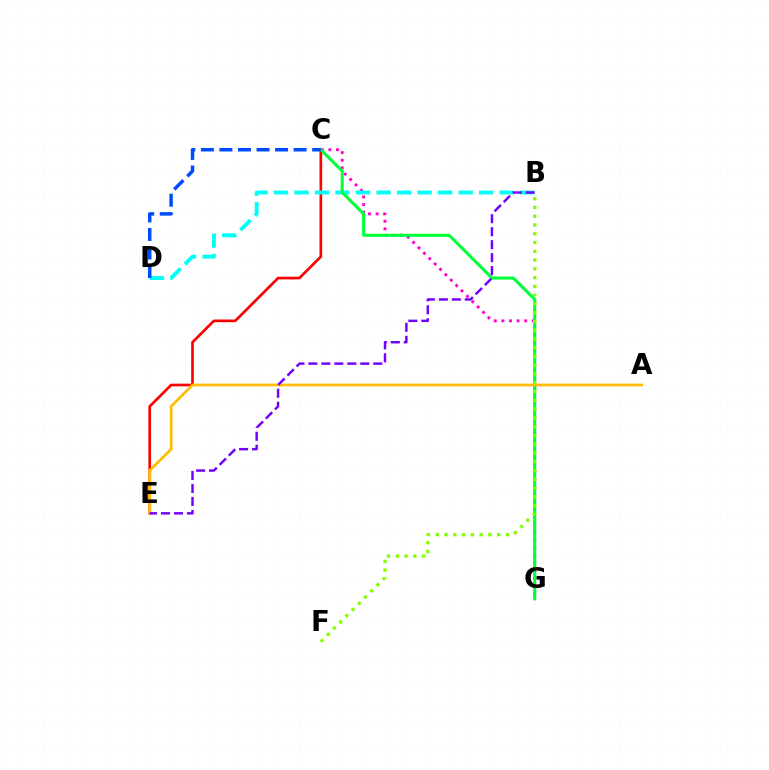{('C', 'G'): [{'color': '#ff00cf', 'line_style': 'dotted', 'thickness': 2.07}, {'color': '#00ff39', 'line_style': 'solid', 'thickness': 2.19}], ('C', 'E'): [{'color': '#ff0000', 'line_style': 'solid', 'thickness': 1.92}], ('B', 'D'): [{'color': '#00fff6', 'line_style': 'dashed', 'thickness': 2.79}], ('B', 'F'): [{'color': '#84ff00', 'line_style': 'dotted', 'thickness': 2.38}], ('A', 'E'): [{'color': '#ffbd00', 'line_style': 'solid', 'thickness': 1.97}], ('B', 'E'): [{'color': '#7200ff', 'line_style': 'dashed', 'thickness': 1.76}], ('C', 'D'): [{'color': '#004bff', 'line_style': 'dashed', 'thickness': 2.52}]}